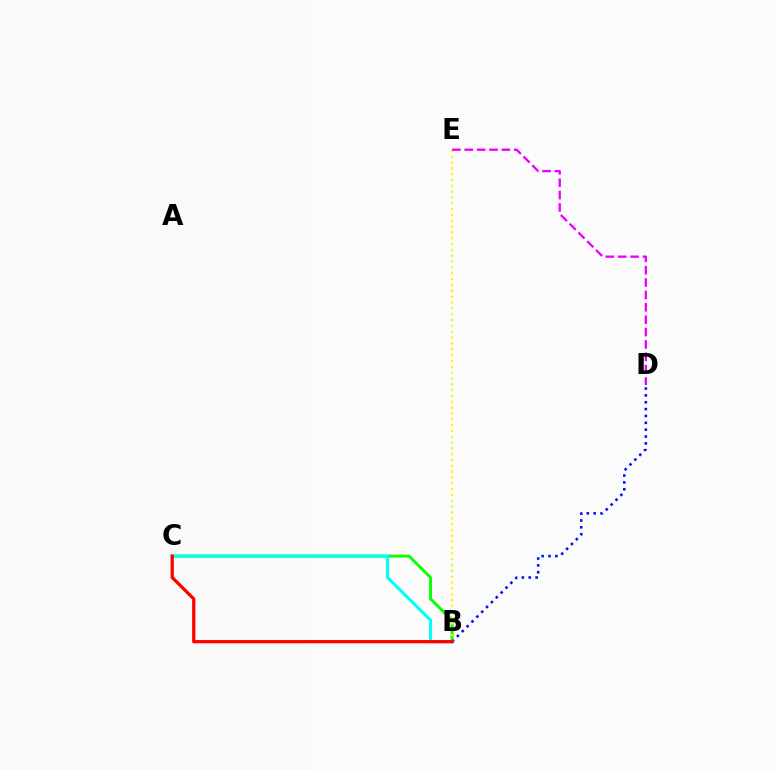{('B', 'C'): [{'color': '#08ff00', 'line_style': 'solid', 'thickness': 2.08}, {'color': '#00fff6', 'line_style': 'solid', 'thickness': 2.22}, {'color': '#ff0000', 'line_style': 'solid', 'thickness': 2.34}], ('B', 'D'): [{'color': '#0010ff', 'line_style': 'dotted', 'thickness': 1.86}], ('B', 'E'): [{'color': '#fcf500', 'line_style': 'dotted', 'thickness': 1.59}], ('D', 'E'): [{'color': '#ee00ff', 'line_style': 'dashed', 'thickness': 1.68}]}